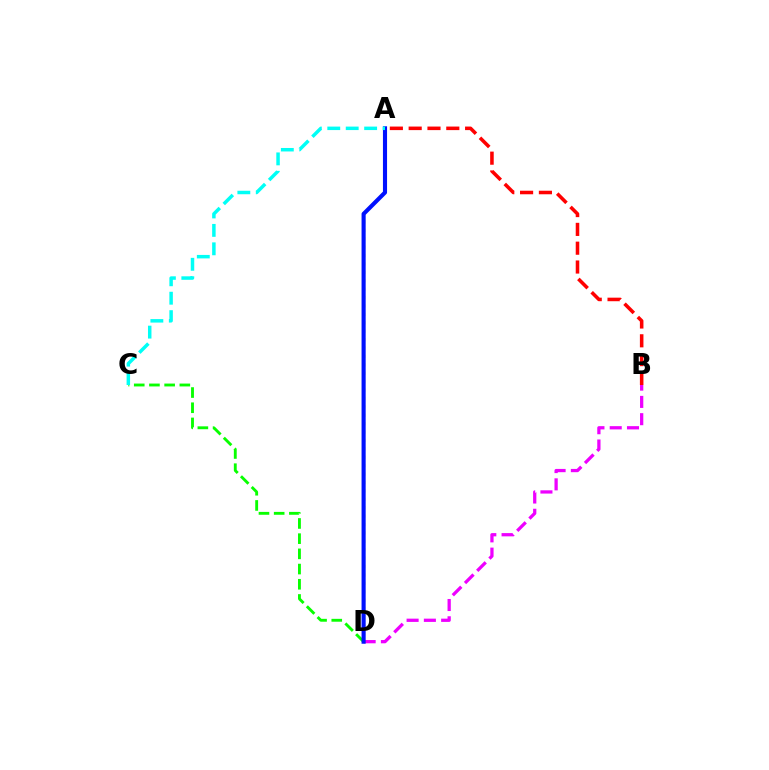{('B', 'D'): [{'color': '#ee00ff', 'line_style': 'dashed', 'thickness': 2.35}], ('A', 'D'): [{'color': '#fcf500', 'line_style': 'dotted', 'thickness': 2.28}, {'color': '#0010ff', 'line_style': 'solid', 'thickness': 2.96}], ('C', 'D'): [{'color': '#08ff00', 'line_style': 'dashed', 'thickness': 2.06}], ('A', 'B'): [{'color': '#ff0000', 'line_style': 'dashed', 'thickness': 2.56}], ('A', 'C'): [{'color': '#00fff6', 'line_style': 'dashed', 'thickness': 2.5}]}